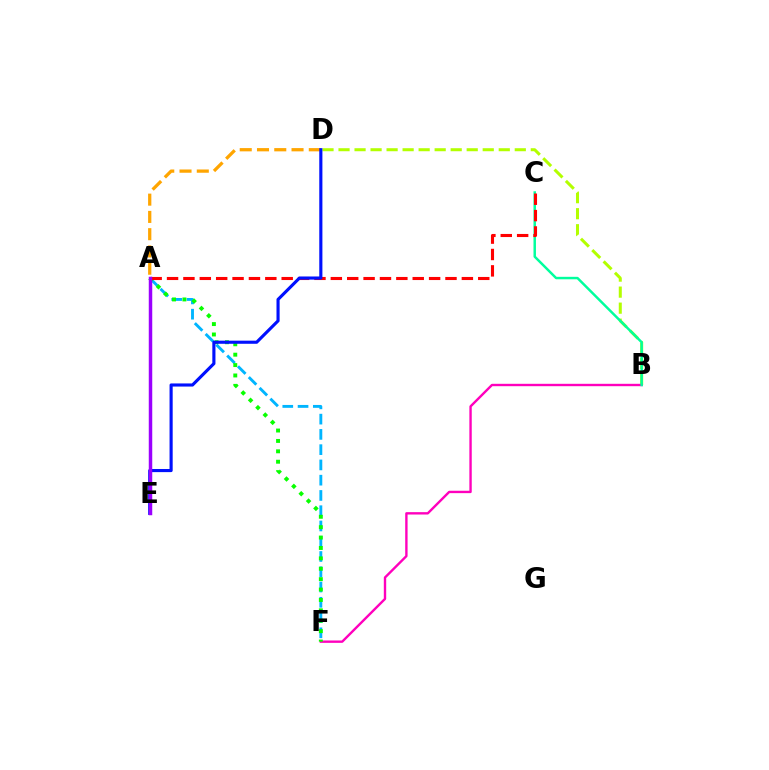{('A', 'F'): [{'color': '#00b5ff', 'line_style': 'dashed', 'thickness': 2.07}, {'color': '#08ff00', 'line_style': 'dotted', 'thickness': 2.82}], ('B', 'D'): [{'color': '#b3ff00', 'line_style': 'dashed', 'thickness': 2.18}], ('B', 'F'): [{'color': '#ff00bd', 'line_style': 'solid', 'thickness': 1.71}], ('B', 'C'): [{'color': '#00ff9d', 'line_style': 'solid', 'thickness': 1.78}], ('A', 'D'): [{'color': '#ffa500', 'line_style': 'dashed', 'thickness': 2.35}], ('A', 'C'): [{'color': '#ff0000', 'line_style': 'dashed', 'thickness': 2.23}], ('D', 'E'): [{'color': '#0010ff', 'line_style': 'solid', 'thickness': 2.25}], ('A', 'E'): [{'color': '#9b00ff', 'line_style': 'solid', 'thickness': 2.5}]}